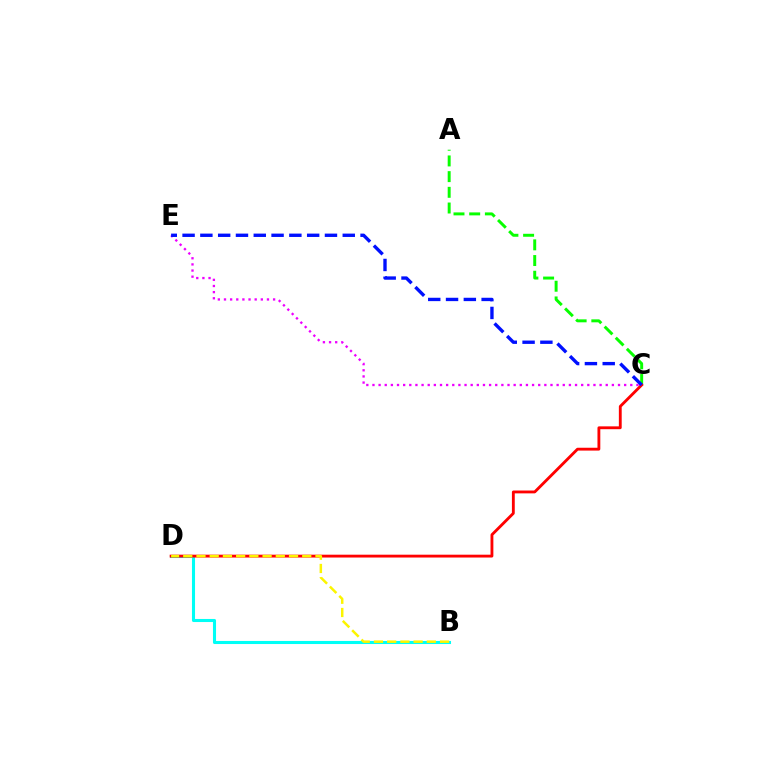{('C', 'E'): [{'color': '#ee00ff', 'line_style': 'dotted', 'thickness': 1.67}, {'color': '#0010ff', 'line_style': 'dashed', 'thickness': 2.42}], ('B', 'D'): [{'color': '#00fff6', 'line_style': 'solid', 'thickness': 2.21}, {'color': '#fcf500', 'line_style': 'dashed', 'thickness': 1.8}], ('A', 'C'): [{'color': '#08ff00', 'line_style': 'dashed', 'thickness': 2.13}], ('C', 'D'): [{'color': '#ff0000', 'line_style': 'solid', 'thickness': 2.05}]}